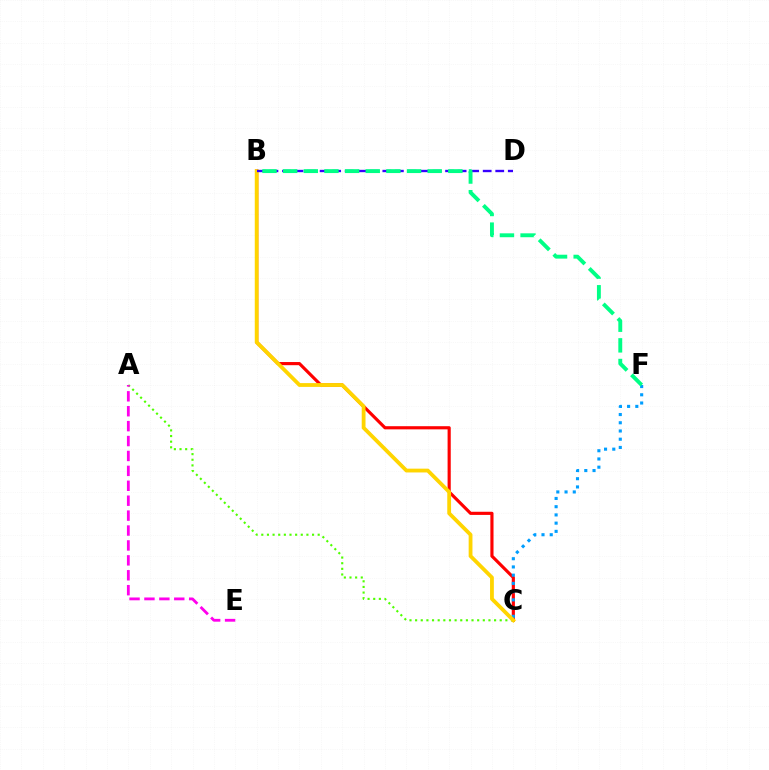{('B', 'C'): [{'color': '#ff0000', 'line_style': 'solid', 'thickness': 2.27}, {'color': '#ffd500', 'line_style': 'solid', 'thickness': 2.74}], ('A', 'C'): [{'color': '#4fff00', 'line_style': 'dotted', 'thickness': 1.53}], ('C', 'F'): [{'color': '#009eff', 'line_style': 'dotted', 'thickness': 2.24}], ('A', 'E'): [{'color': '#ff00ed', 'line_style': 'dashed', 'thickness': 2.03}], ('B', 'D'): [{'color': '#3700ff', 'line_style': 'dashed', 'thickness': 1.7}], ('B', 'F'): [{'color': '#00ff86', 'line_style': 'dashed', 'thickness': 2.8}]}